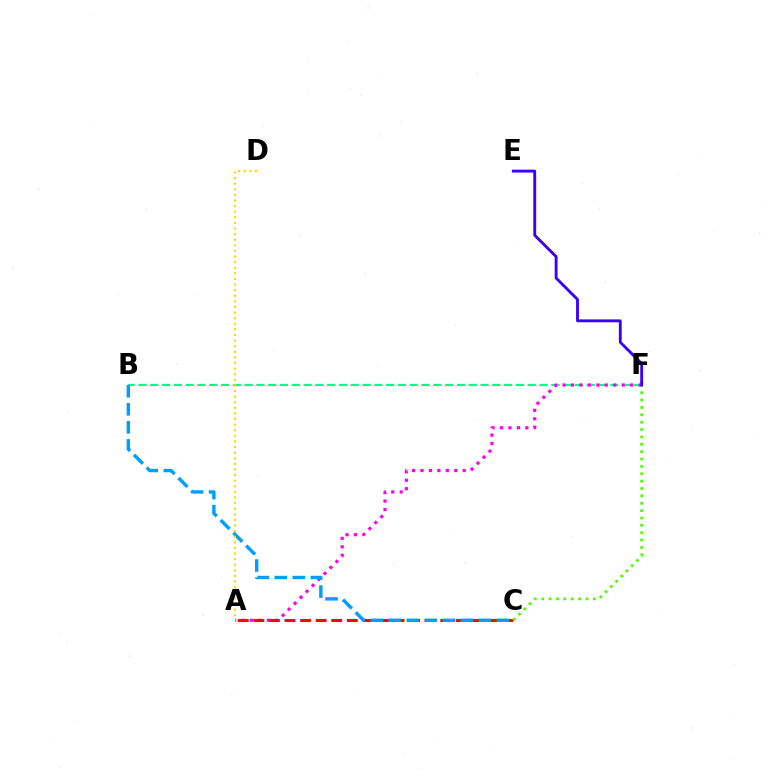{('B', 'F'): [{'color': '#00ff86', 'line_style': 'dashed', 'thickness': 1.6}], ('A', 'F'): [{'color': '#ff00ed', 'line_style': 'dotted', 'thickness': 2.29}], ('A', 'C'): [{'color': '#ff0000', 'line_style': 'dashed', 'thickness': 2.12}], ('B', 'C'): [{'color': '#009eff', 'line_style': 'dashed', 'thickness': 2.45}], ('A', 'D'): [{'color': '#ffd500', 'line_style': 'dotted', 'thickness': 1.52}], ('C', 'F'): [{'color': '#4fff00', 'line_style': 'dotted', 'thickness': 2.0}], ('E', 'F'): [{'color': '#3700ff', 'line_style': 'solid', 'thickness': 2.06}]}